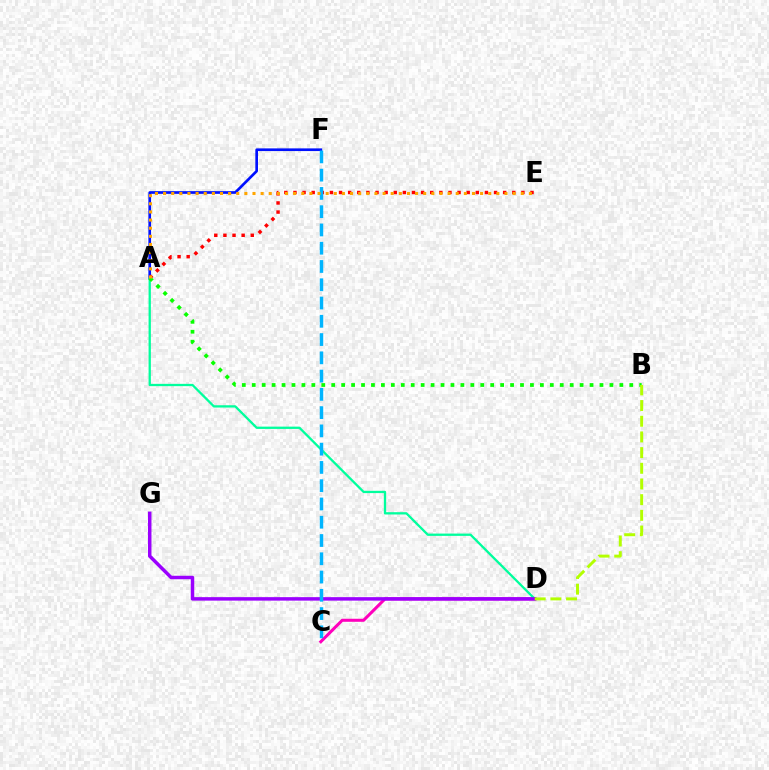{('A', 'F'): [{'color': '#0010ff', 'line_style': 'solid', 'thickness': 1.92}], ('C', 'D'): [{'color': '#ff00bd', 'line_style': 'solid', 'thickness': 2.19}], ('A', 'D'): [{'color': '#00ff9d', 'line_style': 'solid', 'thickness': 1.65}], ('D', 'G'): [{'color': '#9b00ff', 'line_style': 'solid', 'thickness': 2.5}], ('A', 'E'): [{'color': '#ff0000', 'line_style': 'dotted', 'thickness': 2.48}, {'color': '#ffa500', 'line_style': 'dotted', 'thickness': 2.21}], ('C', 'F'): [{'color': '#00b5ff', 'line_style': 'dashed', 'thickness': 2.48}], ('A', 'B'): [{'color': '#08ff00', 'line_style': 'dotted', 'thickness': 2.7}], ('B', 'D'): [{'color': '#b3ff00', 'line_style': 'dashed', 'thickness': 2.13}]}